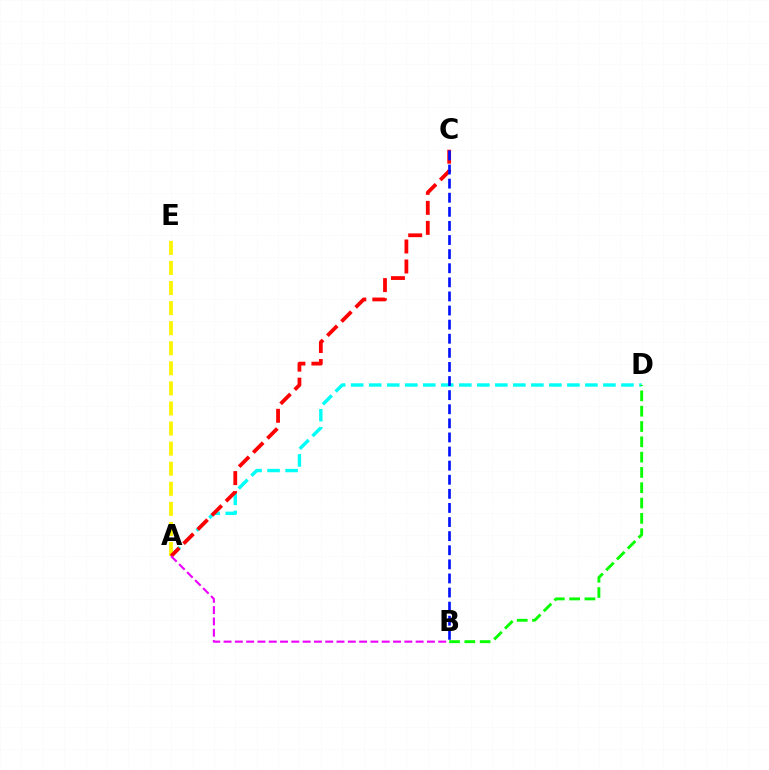{('A', 'D'): [{'color': '#00fff6', 'line_style': 'dashed', 'thickness': 2.45}], ('A', 'E'): [{'color': '#fcf500', 'line_style': 'dashed', 'thickness': 2.73}], ('A', 'C'): [{'color': '#ff0000', 'line_style': 'dashed', 'thickness': 2.72}], ('B', 'D'): [{'color': '#08ff00', 'line_style': 'dashed', 'thickness': 2.08}], ('A', 'B'): [{'color': '#ee00ff', 'line_style': 'dashed', 'thickness': 1.53}], ('B', 'C'): [{'color': '#0010ff', 'line_style': 'dashed', 'thickness': 1.92}]}